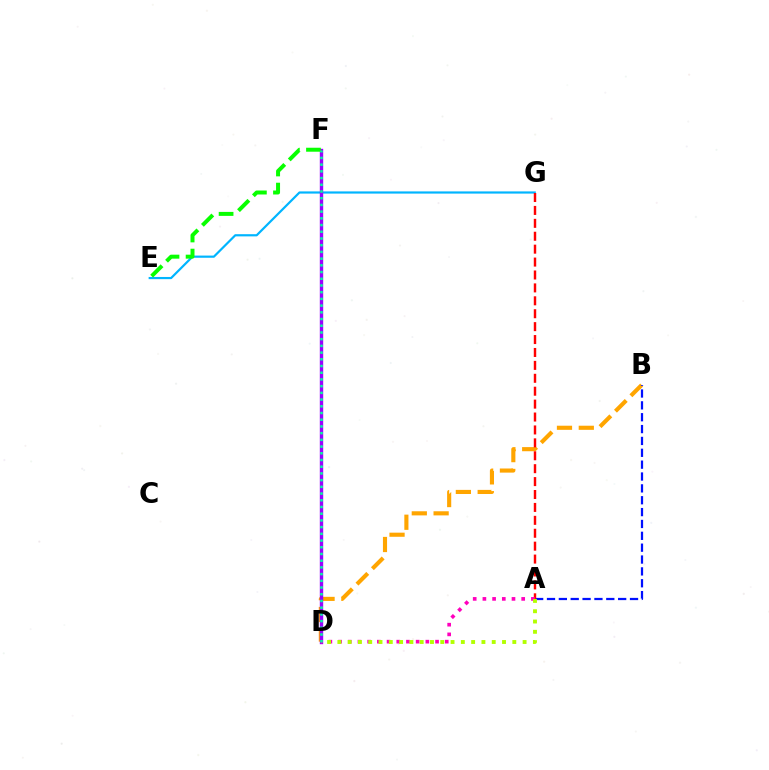{('E', 'G'): [{'color': '#00b5ff', 'line_style': 'solid', 'thickness': 1.58}], ('B', 'D'): [{'color': '#ffa500', 'line_style': 'dashed', 'thickness': 2.96}], ('D', 'F'): [{'color': '#9b00ff', 'line_style': 'solid', 'thickness': 2.43}, {'color': '#00ff9d', 'line_style': 'dotted', 'thickness': 1.82}], ('E', 'F'): [{'color': '#08ff00', 'line_style': 'dashed', 'thickness': 2.86}], ('A', 'B'): [{'color': '#0010ff', 'line_style': 'dashed', 'thickness': 1.61}], ('A', 'G'): [{'color': '#ff0000', 'line_style': 'dashed', 'thickness': 1.75}], ('A', 'D'): [{'color': '#ff00bd', 'line_style': 'dotted', 'thickness': 2.64}, {'color': '#b3ff00', 'line_style': 'dotted', 'thickness': 2.8}]}